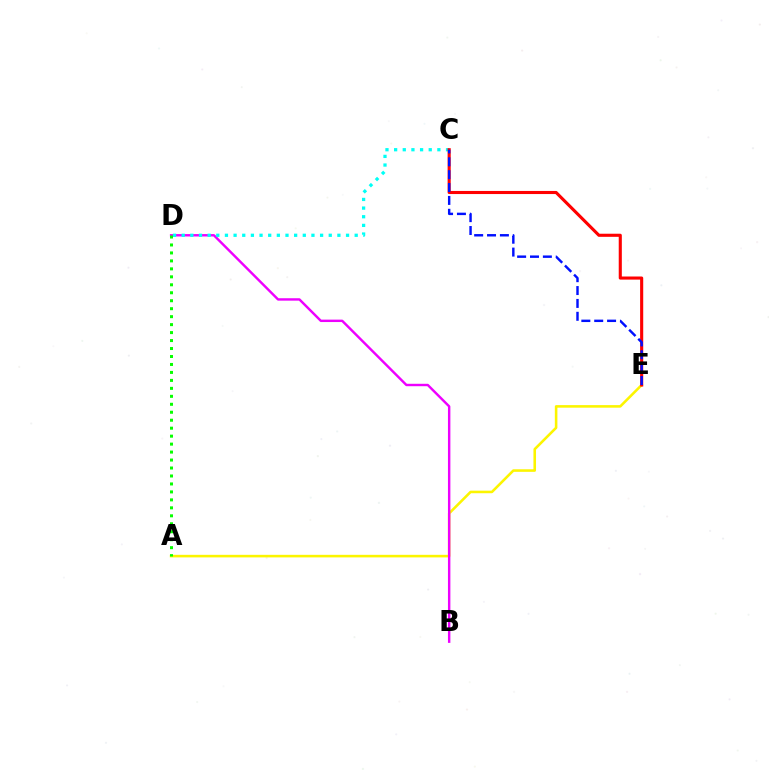{('A', 'E'): [{'color': '#fcf500', 'line_style': 'solid', 'thickness': 1.85}], ('B', 'D'): [{'color': '#ee00ff', 'line_style': 'solid', 'thickness': 1.74}], ('C', 'D'): [{'color': '#00fff6', 'line_style': 'dotted', 'thickness': 2.35}], ('C', 'E'): [{'color': '#ff0000', 'line_style': 'solid', 'thickness': 2.23}, {'color': '#0010ff', 'line_style': 'dashed', 'thickness': 1.75}], ('A', 'D'): [{'color': '#08ff00', 'line_style': 'dotted', 'thickness': 2.16}]}